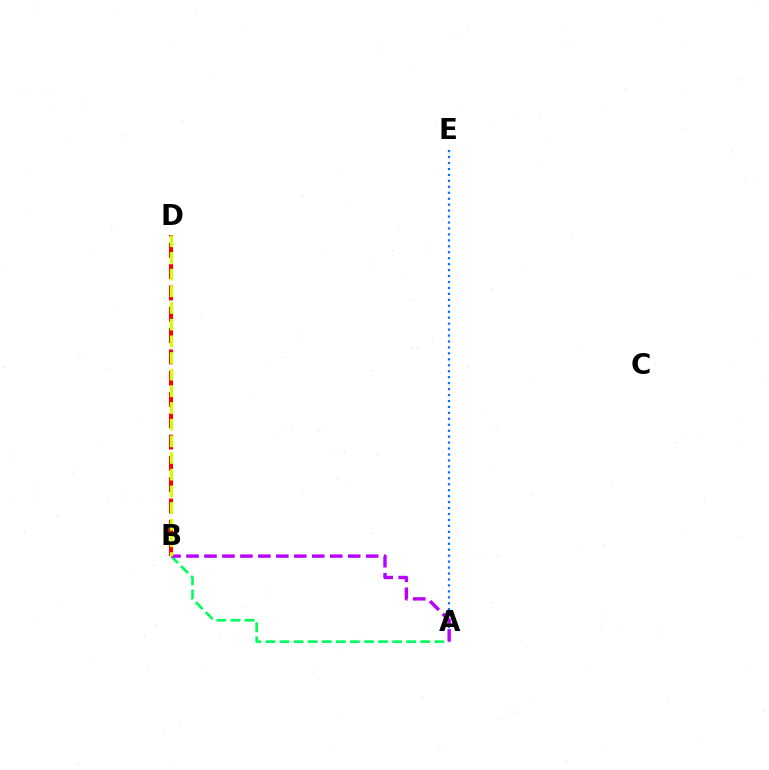{('A', 'E'): [{'color': '#0074ff', 'line_style': 'dotted', 'thickness': 1.62}], ('B', 'D'): [{'color': '#ff0000', 'line_style': 'dashed', 'thickness': 2.89}, {'color': '#d1ff00', 'line_style': 'dashed', 'thickness': 2.26}], ('A', 'B'): [{'color': '#00ff5c', 'line_style': 'dashed', 'thickness': 1.91}, {'color': '#b900ff', 'line_style': 'dashed', 'thickness': 2.44}]}